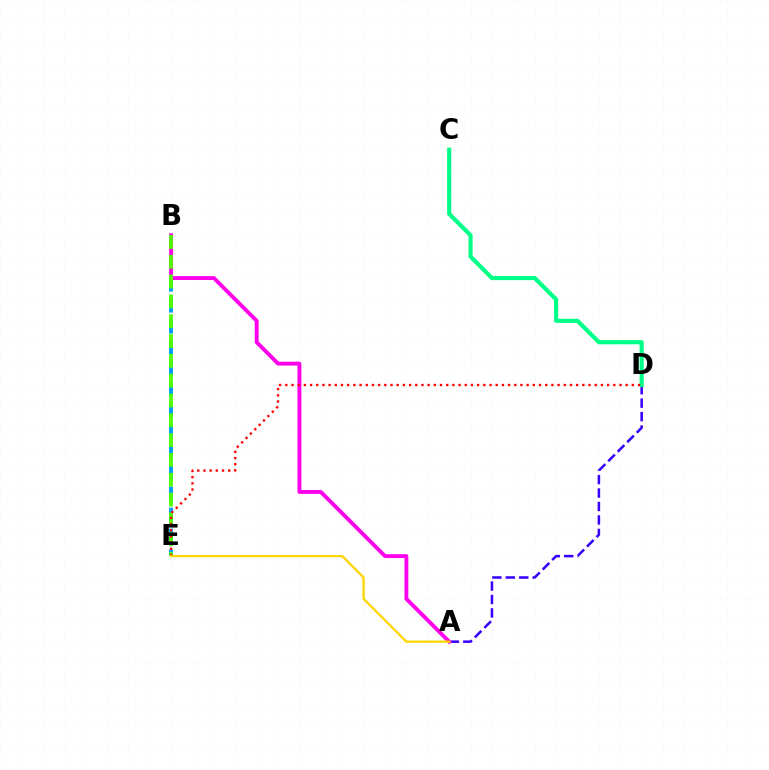{('A', 'D'): [{'color': '#3700ff', 'line_style': 'dashed', 'thickness': 1.83}], ('B', 'E'): [{'color': '#009eff', 'line_style': 'dashed', 'thickness': 2.85}, {'color': '#4fff00', 'line_style': 'dashed', 'thickness': 2.69}], ('C', 'D'): [{'color': '#00ff86', 'line_style': 'solid', 'thickness': 2.98}], ('A', 'B'): [{'color': '#ff00ed', 'line_style': 'solid', 'thickness': 2.79}], ('D', 'E'): [{'color': '#ff0000', 'line_style': 'dotted', 'thickness': 1.68}], ('A', 'E'): [{'color': '#ffd500', 'line_style': 'solid', 'thickness': 1.66}]}